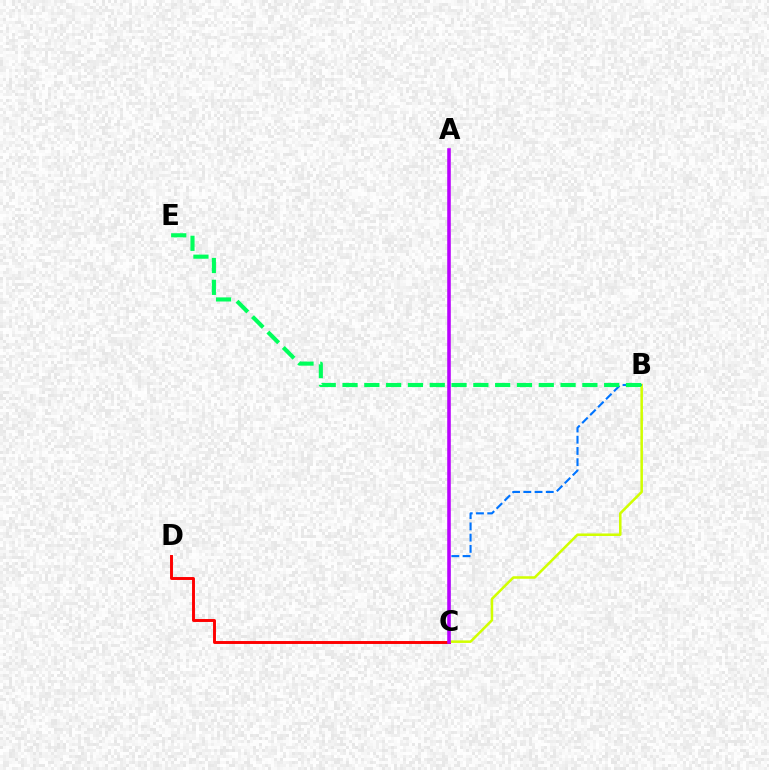{('C', 'D'): [{'color': '#ff0000', 'line_style': 'solid', 'thickness': 2.11}], ('B', 'C'): [{'color': '#d1ff00', 'line_style': 'solid', 'thickness': 1.82}, {'color': '#0074ff', 'line_style': 'dashed', 'thickness': 1.53}], ('B', 'E'): [{'color': '#00ff5c', 'line_style': 'dashed', 'thickness': 2.96}], ('A', 'C'): [{'color': '#b900ff', 'line_style': 'solid', 'thickness': 2.56}]}